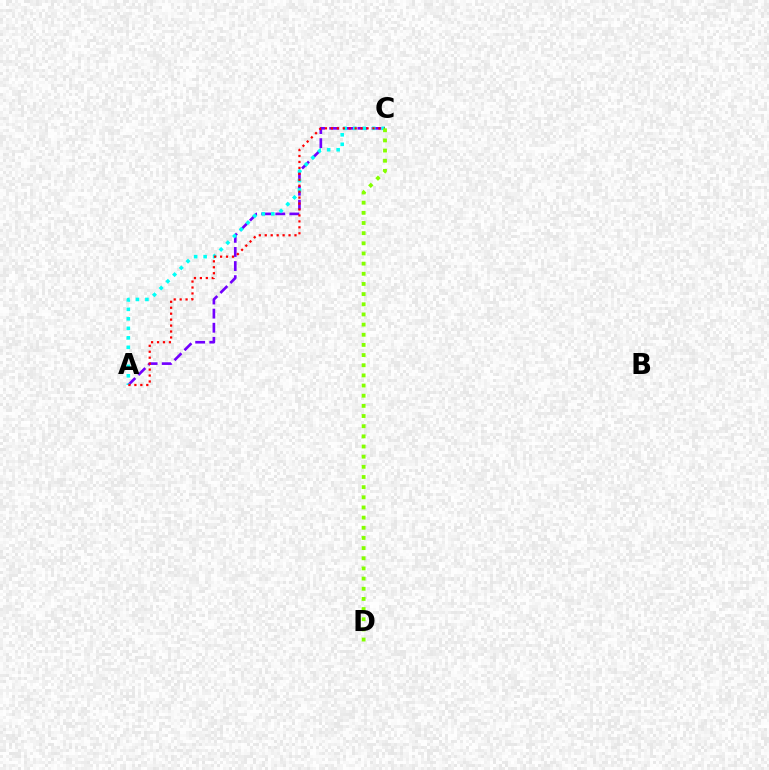{('A', 'C'): [{'color': '#7200ff', 'line_style': 'dashed', 'thickness': 1.92}, {'color': '#00fff6', 'line_style': 'dotted', 'thickness': 2.58}, {'color': '#ff0000', 'line_style': 'dotted', 'thickness': 1.62}], ('C', 'D'): [{'color': '#84ff00', 'line_style': 'dotted', 'thickness': 2.76}]}